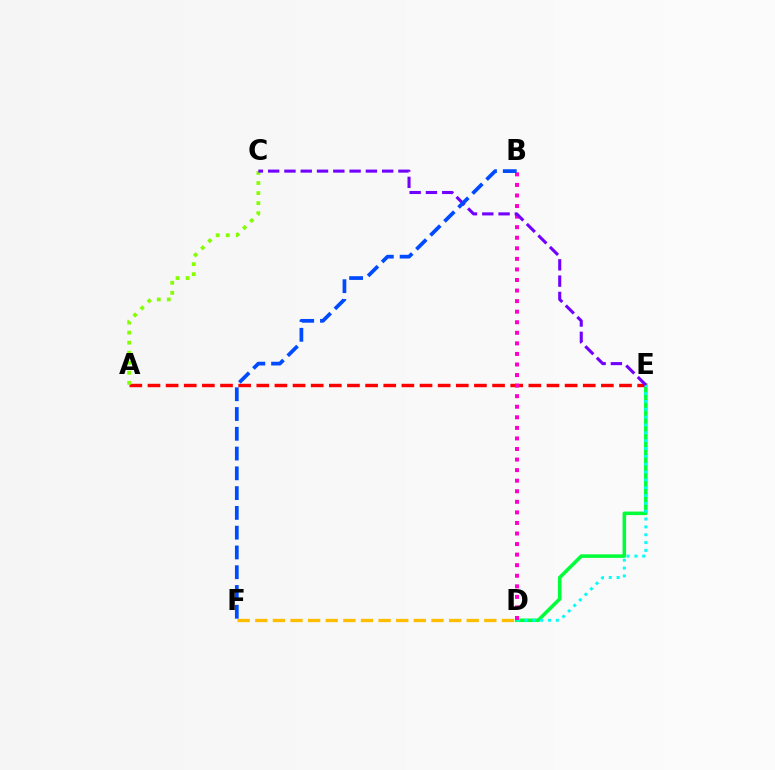{('D', 'E'): [{'color': '#00ff39', 'line_style': 'solid', 'thickness': 2.55}, {'color': '#00fff6', 'line_style': 'dotted', 'thickness': 2.13}], ('A', 'E'): [{'color': '#ff0000', 'line_style': 'dashed', 'thickness': 2.46}], ('B', 'D'): [{'color': '#ff00cf', 'line_style': 'dotted', 'thickness': 2.87}], ('D', 'F'): [{'color': '#ffbd00', 'line_style': 'dashed', 'thickness': 2.39}], ('A', 'C'): [{'color': '#84ff00', 'line_style': 'dotted', 'thickness': 2.73}], ('C', 'E'): [{'color': '#7200ff', 'line_style': 'dashed', 'thickness': 2.21}], ('B', 'F'): [{'color': '#004bff', 'line_style': 'dashed', 'thickness': 2.69}]}